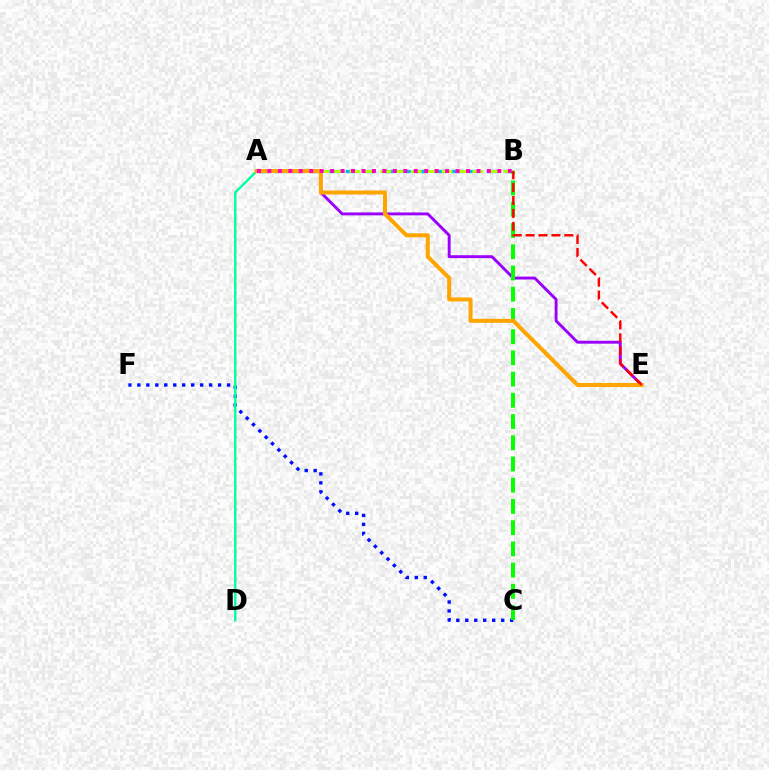{('C', 'F'): [{'color': '#0010ff', 'line_style': 'dotted', 'thickness': 2.44}], ('A', 'B'): [{'color': '#00b5ff', 'line_style': 'dashed', 'thickness': 2.39}, {'color': '#b3ff00', 'line_style': 'dashed', 'thickness': 2.08}, {'color': '#ff00bd', 'line_style': 'dotted', 'thickness': 2.84}], ('A', 'E'): [{'color': '#9b00ff', 'line_style': 'solid', 'thickness': 2.09}, {'color': '#ffa500', 'line_style': 'solid', 'thickness': 2.89}], ('A', 'D'): [{'color': '#00ff9d', 'line_style': 'solid', 'thickness': 1.71}], ('B', 'C'): [{'color': '#08ff00', 'line_style': 'dashed', 'thickness': 2.88}], ('B', 'E'): [{'color': '#ff0000', 'line_style': 'dashed', 'thickness': 1.75}]}